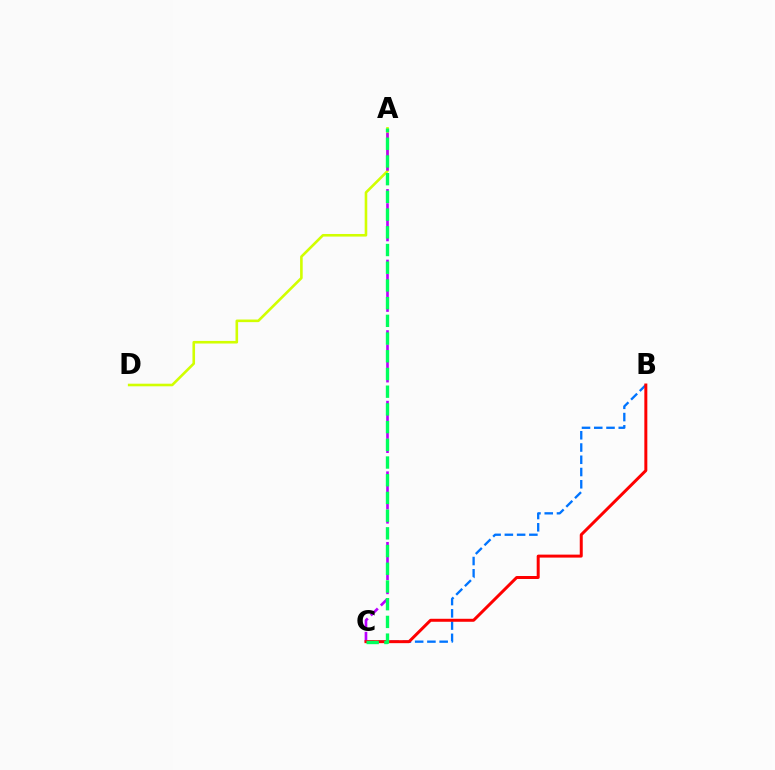{('A', 'D'): [{'color': '#d1ff00', 'line_style': 'solid', 'thickness': 1.87}], ('A', 'C'): [{'color': '#b900ff', 'line_style': 'dashed', 'thickness': 1.92}, {'color': '#00ff5c', 'line_style': 'dashed', 'thickness': 2.41}], ('B', 'C'): [{'color': '#0074ff', 'line_style': 'dashed', 'thickness': 1.66}, {'color': '#ff0000', 'line_style': 'solid', 'thickness': 2.15}]}